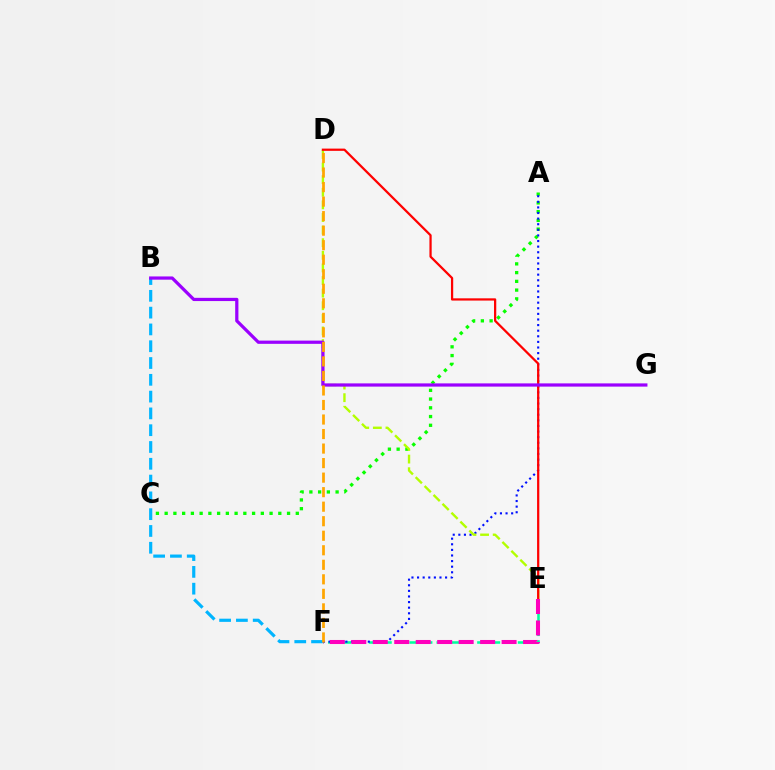{('E', 'F'): [{'color': '#00ff9d', 'line_style': 'dashed', 'thickness': 1.84}, {'color': '#ff00bd', 'line_style': 'dashed', 'thickness': 2.92}], ('A', 'C'): [{'color': '#08ff00', 'line_style': 'dotted', 'thickness': 2.38}], ('B', 'F'): [{'color': '#00b5ff', 'line_style': 'dashed', 'thickness': 2.28}], ('A', 'F'): [{'color': '#0010ff', 'line_style': 'dotted', 'thickness': 1.52}], ('D', 'E'): [{'color': '#b3ff00', 'line_style': 'dashed', 'thickness': 1.71}, {'color': '#ff0000', 'line_style': 'solid', 'thickness': 1.62}], ('B', 'G'): [{'color': '#9b00ff', 'line_style': 'solid', 'thickness': 2.32}], ('D', 'F'): [{'color': '#ffa500', 'line_style': 'dashed', 'thickness': 1.97}]}